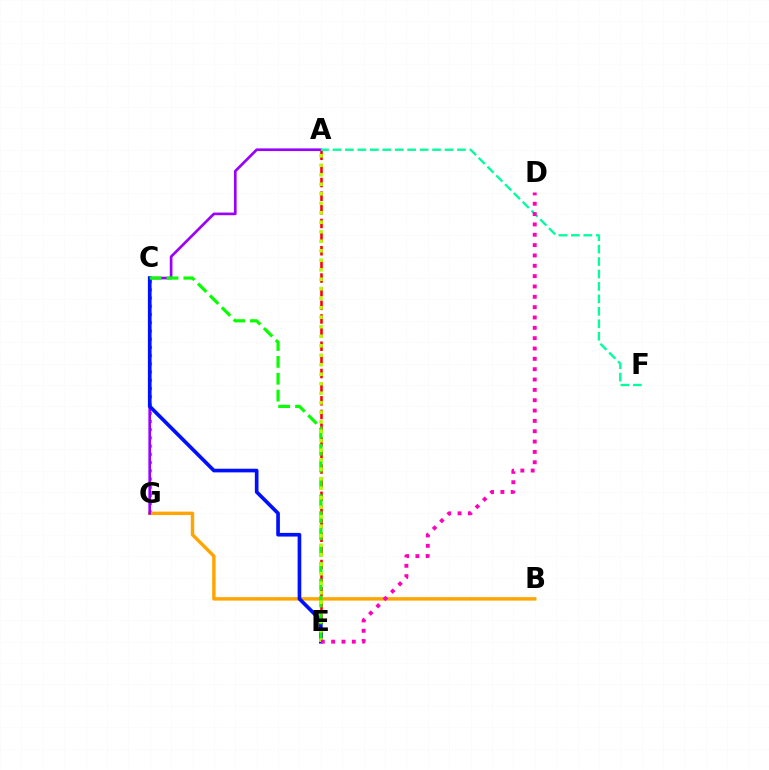{('C', 'G'): [{'color': '#00b5ff', 'line_style': 'dotted', 'thickness': 2.24}], ('A', 'E'): [{'color': '#ff0000', 'line_style': 'dashed', 'thickness': 1.85}, {'color': '#b3ff00', 'line_style': 'dotted', 'thickness': 2.58}], ('B', 'G'): [{'color': '#ffa500', 'line_style': 'solid', 'thickness': 2.47}], ('A', 'G'): [{'color': '#9b00ff', 'line_style': 'solid', 'thickness': 1.93}], ('C', 'E'): [{'color': '#0010ff', 'line_style': 'solid', 'thickness': 2.63}, {'color': '#08ff00', 'line_style': 'dashed', 'thickness': 2.29}], ('A', 'F'): [{'color': '#00ff9d', 'line_style': 'dashed', 'thickness': 1.69}], ('D', 'E'): [{'color': '#ff00bd', 'line_style': 'dotted', 'thickness': 2.81}]}